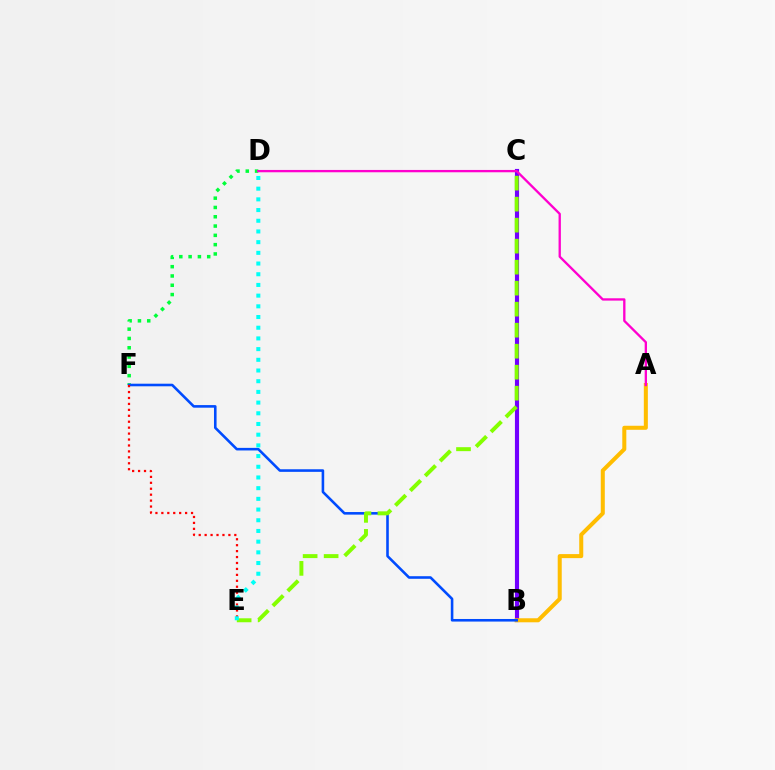{('B', 'C'): [{'color': '#7200ff', 'line_style': 'solid', 'thickness': 2.97}], ('A', 'B'): [{'color': '#ffbd00', 'line_style': 'solid', 'thickness': 2.9}], ('D', 'F'): [{'color': '#00ff39', 'line_style': 'dotted', 'thickness': 2.53}], ('B', 'F'): [{'color': '#004bff', 'line_style': 'solid', 'thickness': 1.86}], ('A', 'D'): [{'color': '#ff00cf', 'line_style': 'solid', 'thickness': 1.67}], ('C', 'E'): [{'color': '#84ff00', 'line_style': 'dashed', 'thickness': 2.85}], ('E', 'F'): [{'color': '#ff0000', 'line_style': 'dotted', 'thickness': 1.61}], ('D', 'E'): [{'color': '#00fff6', 'line_style': 'dotted', 'thickness': 2.91}]}